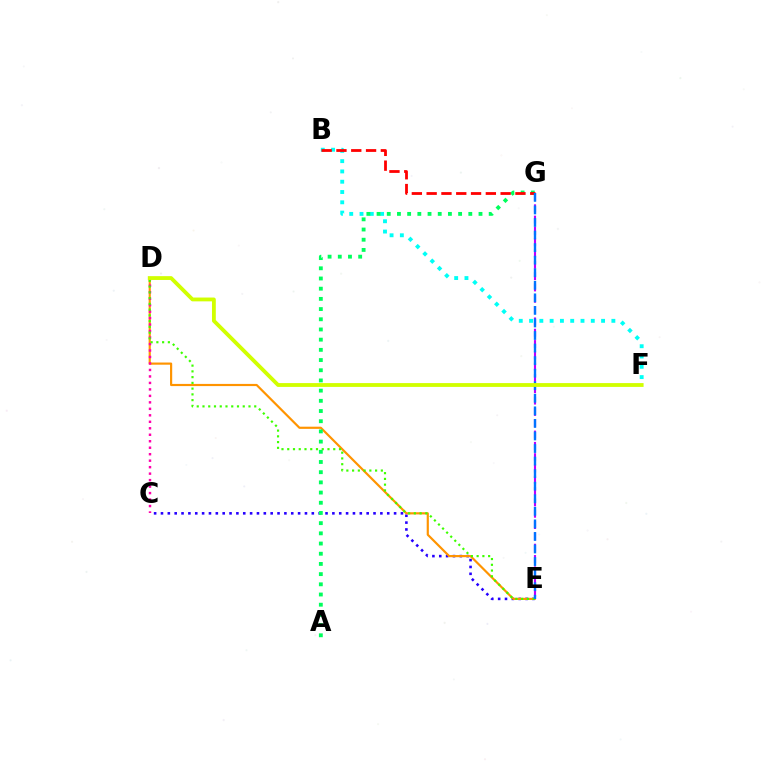{('C', 'E'): [{'color': '#2500ff', 'line_style': 'dotted', 'thickness': 1.86}], ('E', 'G'): [{'color': '#b900ff', 'line_style': 'dashed', 'thickness': 1.54}, {'color': '#0074ff', 'line_style': 'dashed', 'thickness': 1.71}], ('D', 'E'): [{'color': '#ff9400', 'line_style': 'solid', 'thickness': 1.57}, {'color': '#3dff00', 'line_style': 'dotted', 'thickness': 1.56}], ('B', 'F'): [{'color': '#00fff6', 'line_style': 'dotted', 'thickness': 2.8}], ('C', 'D'): [{'color': '#ff00ac', 'line_style': 'dotted', 'thickness': 1.76}], ('A', 'G'): [{'color': '#00ff5c', 'line_style': 'dotted', 'thickness': 2.77}], ('B', 'G'): [{'color': '#ff0000', 'line_style': 'dashed', 'thickness': 2.01}], ('D', 'F'): [{'color': '#d1ff00', 'line_style': 'solid', 'thickness': 2.75}]}